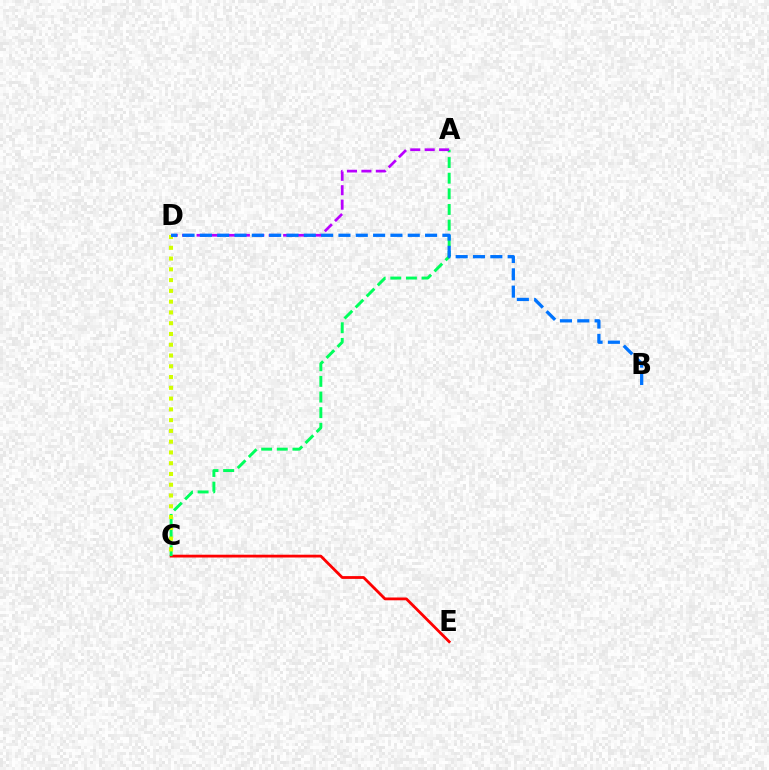{('C', 'E'): [{'color': '#ff0000', 'line_style': 'solid', 'thickness': 2.01}], ('A', 'C'): [{'color': '#00ff5c', 'line_style': 'dashed', 'thickness': 2.12}], ('C', 'D'): [{'color': '#d1ff00', 'line_style': 'dotted', 'thickness': 2.93}], ('A', 'D'): [{'color': '#b900ff', 'line_style': 'dashed', 'thickness': 1.96}], ('B', 'D'): [{'color': '#0074ff', 'line_style': 'dashed', 'thickness': 2.35}]}